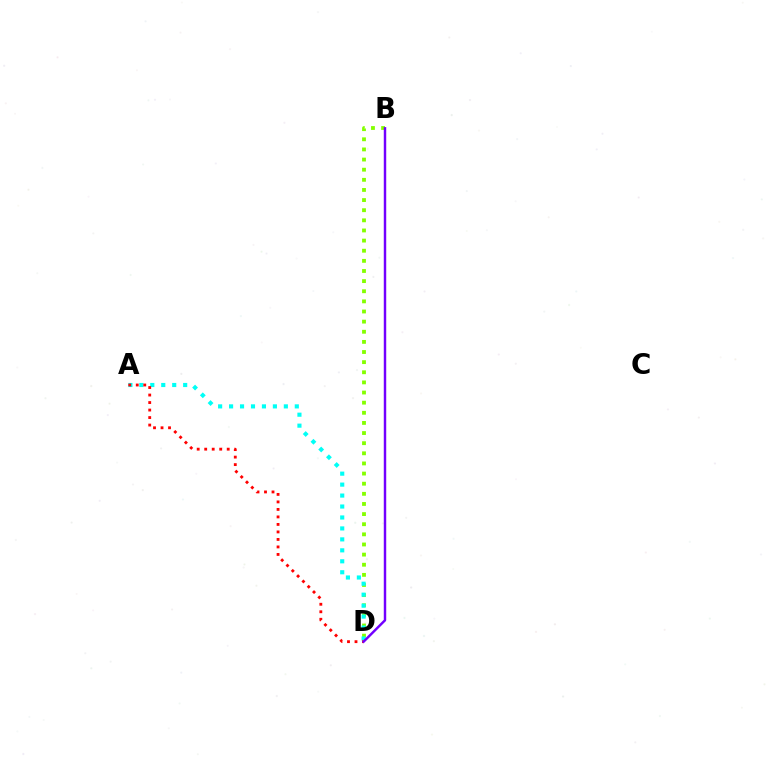{('B', 'D'): [{'color': '#84ff00', 'line_style': 'dotted', 'thickness': 2.75}, {'color': '#7200ff', 'line_style': 'solid', 'thickness': 1.76}], ('A', 'D'): [{'color': '#00fff6', 'line_style': 'dotted', 'thickness': 2.98}, {'color': '#ff0000', 'line_style': 'dotted', 'thickness': 2.04}]}